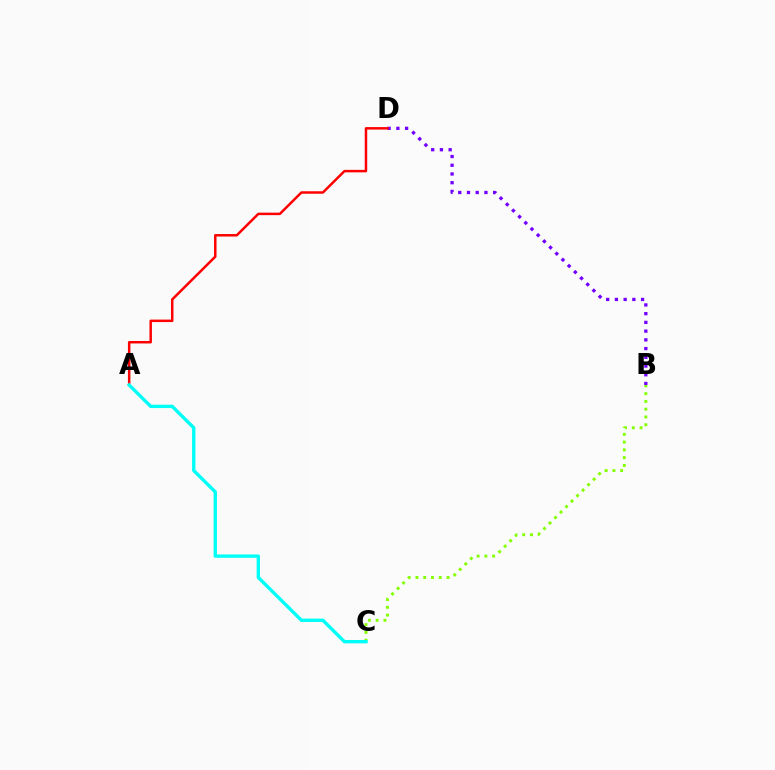{('B', 'C'): [{'color': '#84ff00', 'line_style': 'dotted', 'thickness': 2.11}], ('B', 'D'): [{'color': '#7200ff', 'line_style': 'dotted', 'thickness': 2.37}], ('A', 'D'): [{'color': '#ff0000', 'line_style': 'solid', 'thickness': 1.79}], ('A', 'C'): [{'color': '#00fff6', 'line_style': 'solid', 'thickness': 2.42}]}